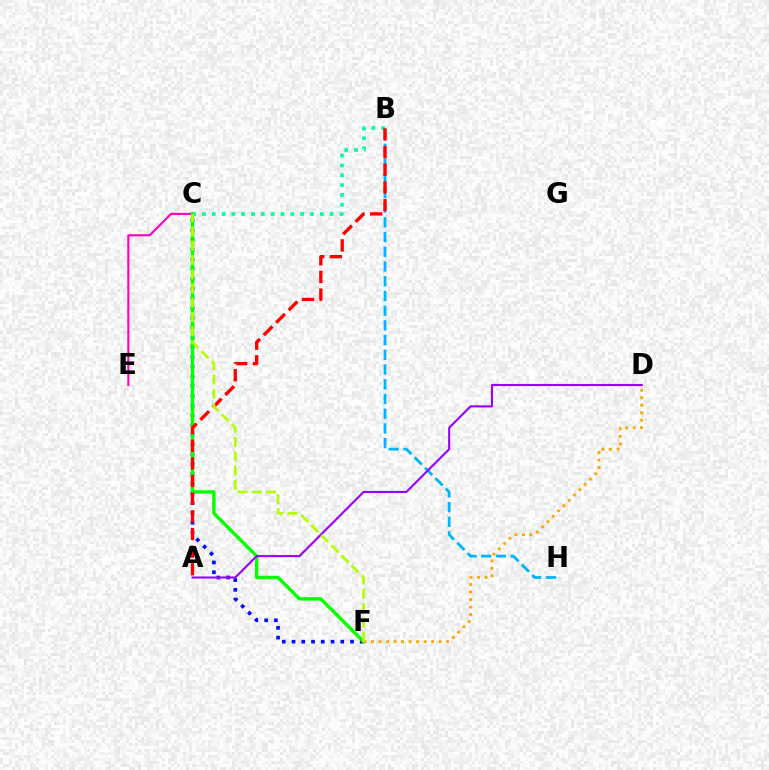{('C', 'E'): [{'color': '#ff00bd', 'line_style': 'solid', 'thickness': 1.53}], ('C', 'F'): [{'color': '#0010ff', 'line_style': 'dotted', 'thickness': 2.65}, {'color': '#08ff00', 'line_style': 'solid', 'thickness': 2.46}, {'color': '#b3ff00', 'line_style': 'dashed', 'thickness': 1.94}], ('D', 'F'): [{'color': '#ffa500', 'line_style': 'dotted', 'thickness': 2.04}], ('B', 'C'): [{'color': '#00ff9d', 'line_style': 'dotted', 'thickness': 2.67}], ('B', 'H'): [{'color': '#00b5ff', 'line_style': 'dashed', 'thickness': 2.0}], ('A', 'D'): [{'color': '#9b00ff', 'line_style': 'solid', 'thickness': 1.51}], ('A', 'B'): [{'color': '#ff0000', 'line_style': 'dashed', 'thickness': 2.4}]}